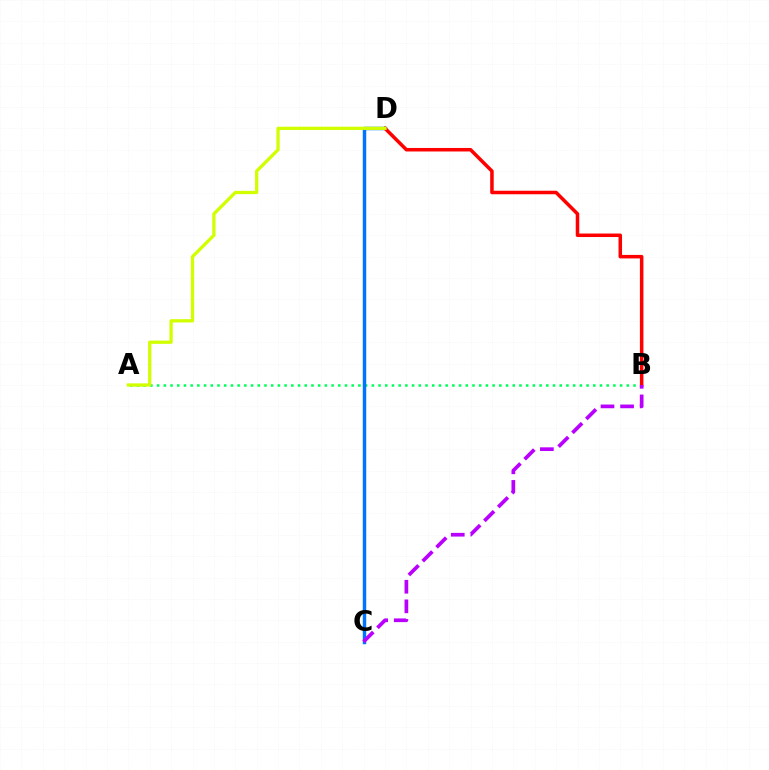{('A', 'B'): [{'color': '#00ff5c', 'line_style': 'dotted', 'thickness': 1.82}], ('C', 'D'): [{'color': '#0074ff', 'line_style': 'solid', 'thickness': 2.48}], ('B', 'D'): [{'color': '#ff0000', 'line_style': 'solid', 'thickness': 2.53}], ('B', 'C'): [{'color': '#b900ff', 'line_style': 'dashed', 'thickness': 2.66}], ('A', 'D'): [{'color': '#d1ff00', 'line_style': 'solid', 'thickness': 2.36}]}